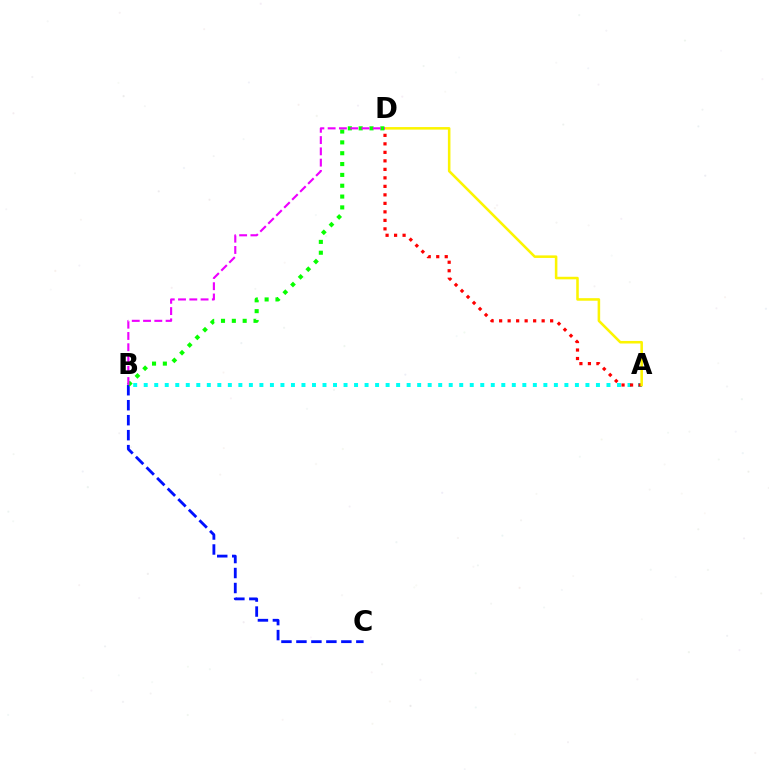{('A', 'B'): [{'color': '#00fff6', 'line_style': 'dotted', 'thickness': 2.86}], ('A', 'D'): [{'color': '#ff0000', 'line_style': 'dotted', 'thickness': 2.31}, {'color': '#fcf500', 'line_style': 'solid', 'thickness': 1.84}], ('B', 'C'): [{'color': '#0010ff', 'line_style': 'dashed', 'thickness': 2.03}], ('B', 'D'): [{'color': '#08ff00', 'line_style': 'dotted', 'thickness': 2.94}, {'color': '#ee00ff', 'line_style': 'dashed', 'thickness': 1.53}]}